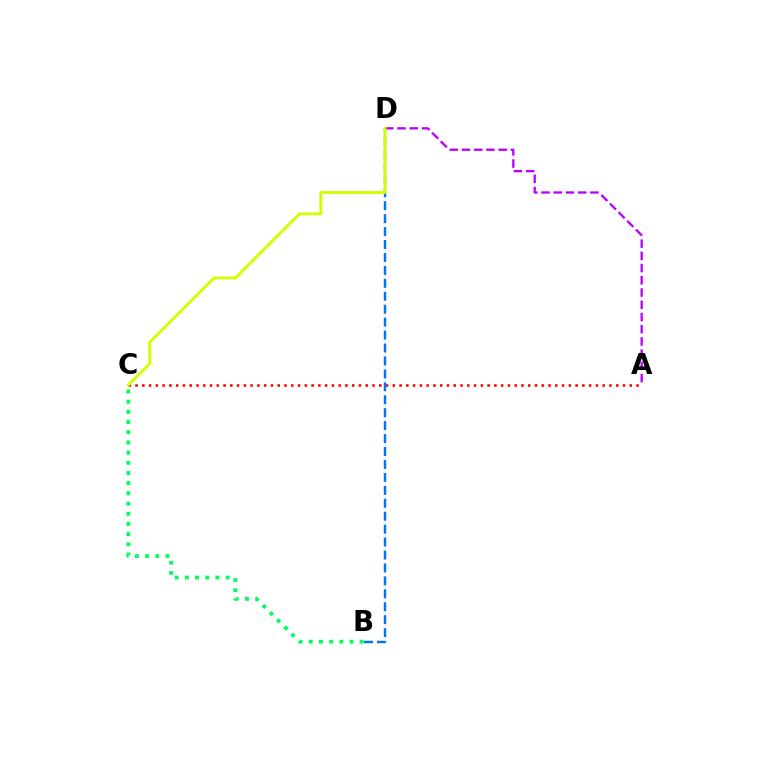{('A', 'C'): [{'color': '#ff0000', 'line_style': 'dotted', 'thickness': 1.84}], ('B', 'D'): [{'color': '#0074ff', 'line_style': 'dashed', 'thickness': 1.76}], ('A', 'D'): [{'color': '#b900ff', 'line_style': 'dashed', 'thickness': 1.66}], ('B', 'C'): [{'color': '#00ff5c', 'line_style': 'dotted', 'thickness': 2.77}], ('C', 'D'): [{'color': '#d1ff00', 'line_style': 'solid', 'thickness': 2.08}]}